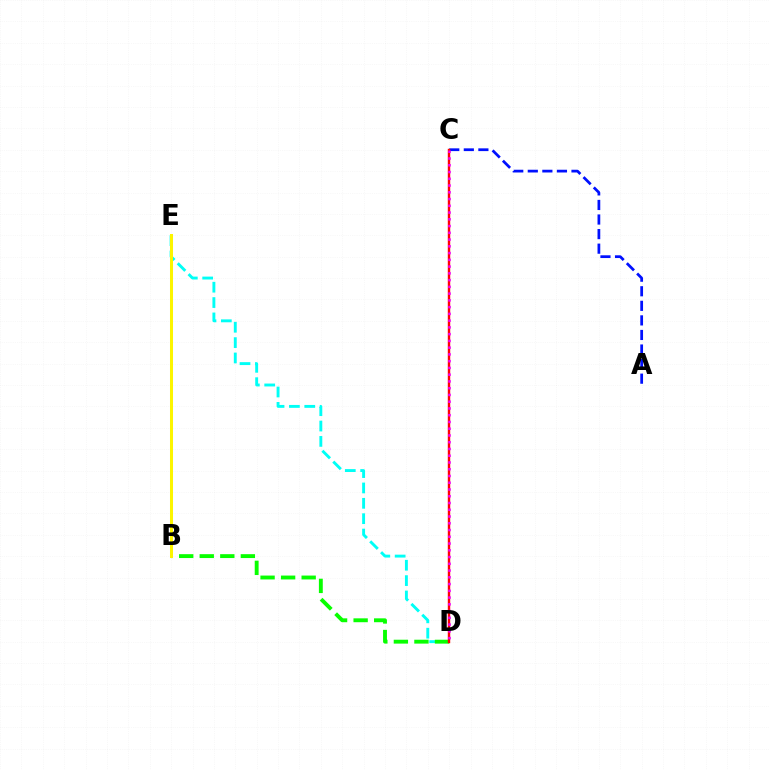{('D', 'E'): [{'color': '#00fff6', 'line_style': 'dashed', 'thickness': 2.09}], ('B', 'D'): [{'color': '#08ff00', 'line_style': 'dashed', 'thickness': 2.79}], ('A', 'C'): [{'color': '#0010ff', 'line_style': 'dashed', 'thickness': 1.98}], ('C', 'D'): [{'color': '#ff0000', 'line_style': 'solid', 'thickness': 1.74}, {'color': '#ee00ff', 'line_style': 'dotted', 'thickness': 1.84}], ('B', 'E'): [{'color': '#fcf500', 'line_style': 'solid', 'thickness': 2.16}]}